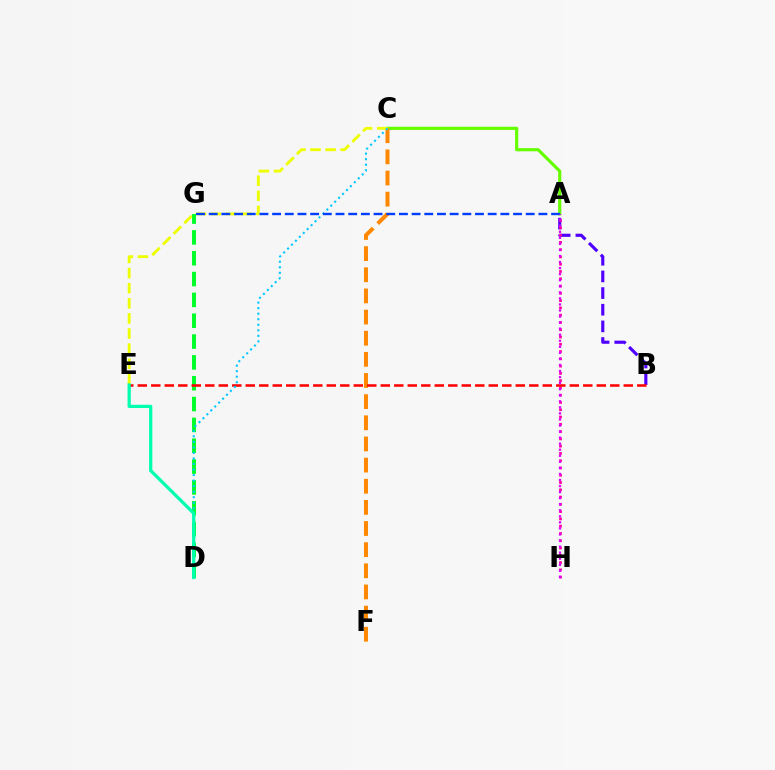{('A', 'B'): [{'color': '#4f00ff', 'line_style': 'dashed', 'thickness': 2.26}], ('A', 'C'): [{'color': '#66ff00', 'line_style': 'solid', 'thickness': 2.29}], ('C', 'F'): [{'color': '#ff8800', 'line_style': 'dashed', 'thickness': 2.87}], ('A', 'H'): [{'color': '#ff00a0', 'line_style': 'dotted', 'thickness': 1.98}, {'color': '#d600ff', 'line_style': 'dotted', 'thickness': 1.64}], ('C', 'E'): [{'color': '#eeff00', 'line_style': 'dashed', 'thickness': 2.05}], ('D', 'G'): [{'color': '#00ff27', 'line_style': 'dashed', 'thickness': 2.83}], ('B', 'E'): [{'color': '#ff0000', 'line_style': 'dashed', 'thickness': 1.83}], ('C', 'D'): [{'color': '#00c7ff', 'line_style': 'dotted', 'thickness': 1.5}], ('D', 'E'): [{'color': '#00ffaf', 'line_style': 'solid', 'thickness': 2.34}], ('A', 'G'): [{'color': '#003fff', 'line_style': 'dashed', 'thickness': 1.72}]}